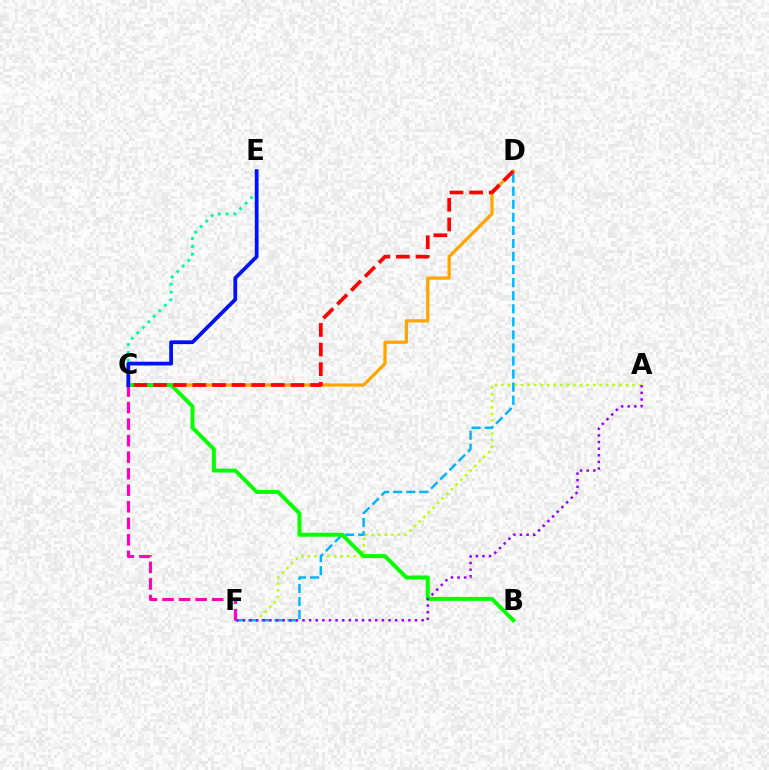{('A', 'F'): [{'color': '#b3ff00', 'line_style': 'dotted', 'thickness': 1.78}, {'color': '#9b00ff', 'line_style': 'dotted', 'thickness': 1.8}], ('C', 'E'): [{'color': '#00ff9d', 'line_style': 'dotted', 'thickness': 2.12}, {'color': '#0010ff', 'line_style': 'solid', 'thickness': 2.71}], ('C', 'D'): [{'color': '#ffa500', 'line_style': 'solid', 'thickness': 2.34}, {'color': '#ff0000', 'line_style': 'dashed', 'thickness': 2.67}], ('D', 'F'): [{'color': '#00b5ff', 'line_style': 'dashed', 'thickness': 1.77}], ('B', 'C'): [{'color': '#08ff00', 'line_style': 'solid', 'thickness': 2.84}], ('C', 'F'): [{'color': '#ff00bd', 'line_style': 'dashed', 'thickness': 2.25}]}